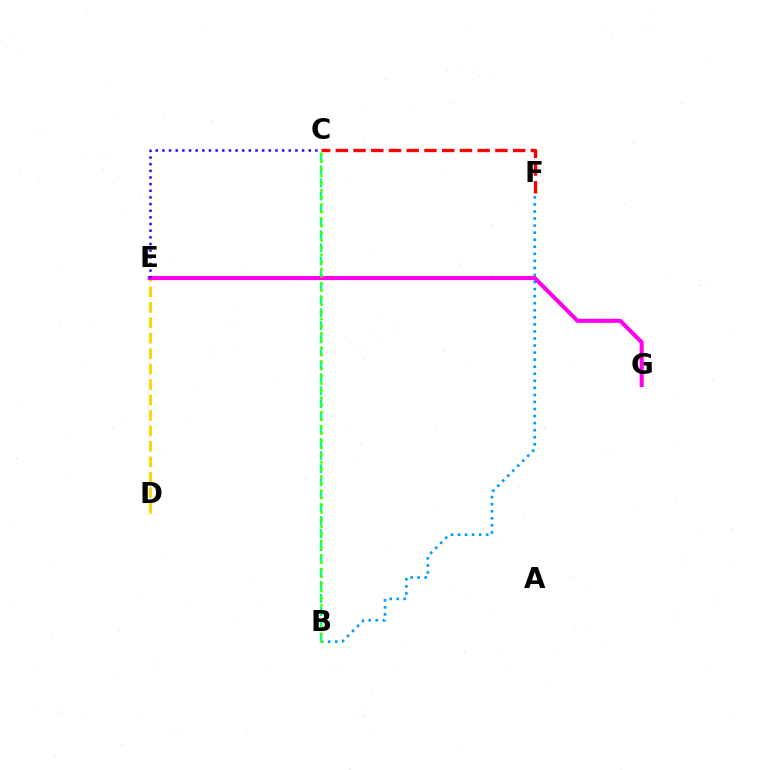{('D', 'E'): [{'color': '#ffd500', 'line_style': 'dashed', 'thickness': 2.1}], ('B', 'C'): [{'color': '#00ff86', 'line_style': 'dashed', 'thickness': 1.76}, {'color': '#4fff00', 'line_style': 'dotted', 'thickness': 1.94}], ('C', 'F'): [{'color': '#ff0000', 'line_style': 'dashed', 'thickness': 2.41}], ('E', 'G'): [{'color': '#ff00ed', 'line_style': 'solid', 'thickness': 2.93}], ('B', 'F'): [{'color': '#009eff', 'line_style': 'dotted', 'thickness': 1.92}], ('C', 'E'): [{'color': '#3700ff', 'line_style': 'dotted', 'thickness': 1.81}]}